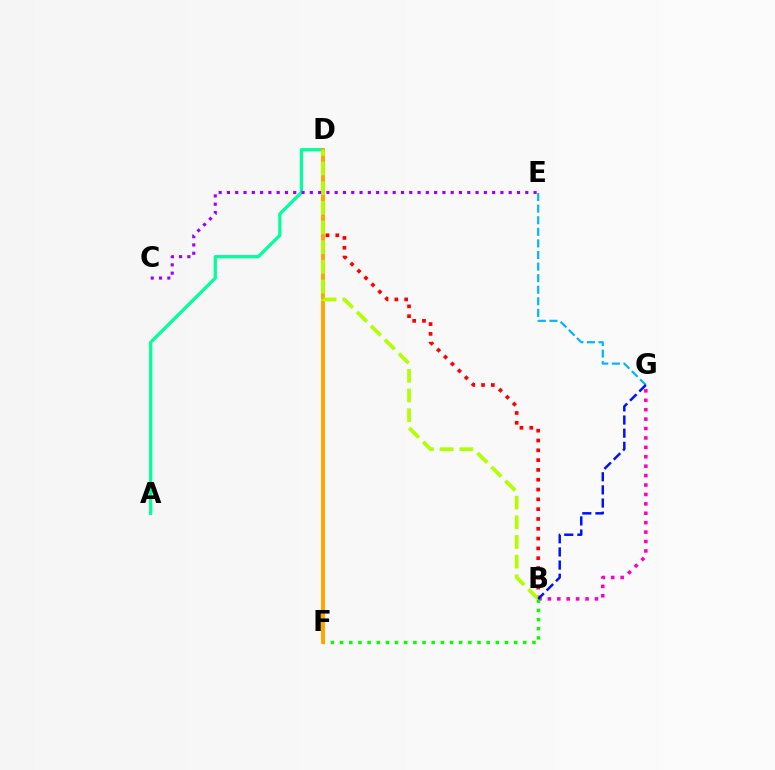{('B', 'G'): [{'color': '#ff00bd', 'line_style': 'dotted', 'thickness': 2.56}, {'color': '#0010ff', 'line_style': 'dashed', 'thickness': 1.78}], ('B', 'D'): [{'color': '#ff0000', 'line_style': 'dotted', 'thickness': 2.66}, {'color': '#b3ff00', 'line_style': 'dashed', 'thickness': 2.67}], ('B', 'F'): [{'color': '#08ff00', 'line_style': 'dotted', 'thickness': 2.49}], ('A', 'D'): [{'color': '#00ff9d', 'line_style': 'solid', 'thickness': 2.33}], ('D', 'F'): [{'color': '#ffa500', 'line_style': 'solid', 'thickness': 2.82}], ('E', 'G'): [{'color': '#00b5ff', 'line_style': 'dashed', 'thickness': 1.57}], ('C', 'E'): [{'color': '#9b00ff', 'line_style': 'dotted', 'thickness': 2.25}]}